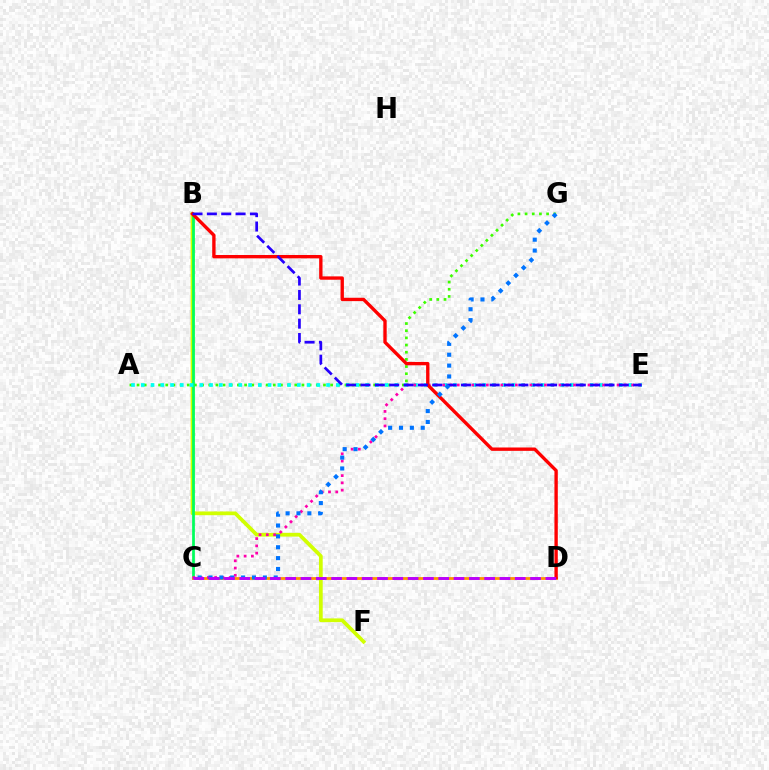{('A', 'G'): [{'color': '#3dff00', 'line_style': 'dotted', 'thickness': 1.95}], ('B', 'F'): [{'color': '#d1ff00', 'line_style': 'solid', 'thickness': 2.69}], ('B', 'C'): [{'color': '#00ff5c', 'line_style': 'solid', 'thickness': 1.97}], ('C', 'D'): [{'color': '#ff9400', 'line_style': 'solid', 'thickness': 2.02}, {'color': '#b900ff', 'line_style': 'dashed', 'thickness': 2.08}], ('A', 'E'): [{'color': '#00fff6', 'line_style': 'dotted', 'thickness': 2.65}], ('C', 'E'): [{'color': '#ff00ac', 'line_style': 'dotted', 'thickness': 1.97}], ('B', 'D'): [{'color': '#ff0000', 'line_style': 'solid', 'thickness': 2.42}], ('B', 'E'): [{'color': '#2500ff', 'line_style': 'dashed', 'thickness': 1.95}], ('C', 'G'): [{'color': '#0074ff', 'line_style': 'dotted', 'thickness': 2.95}]}